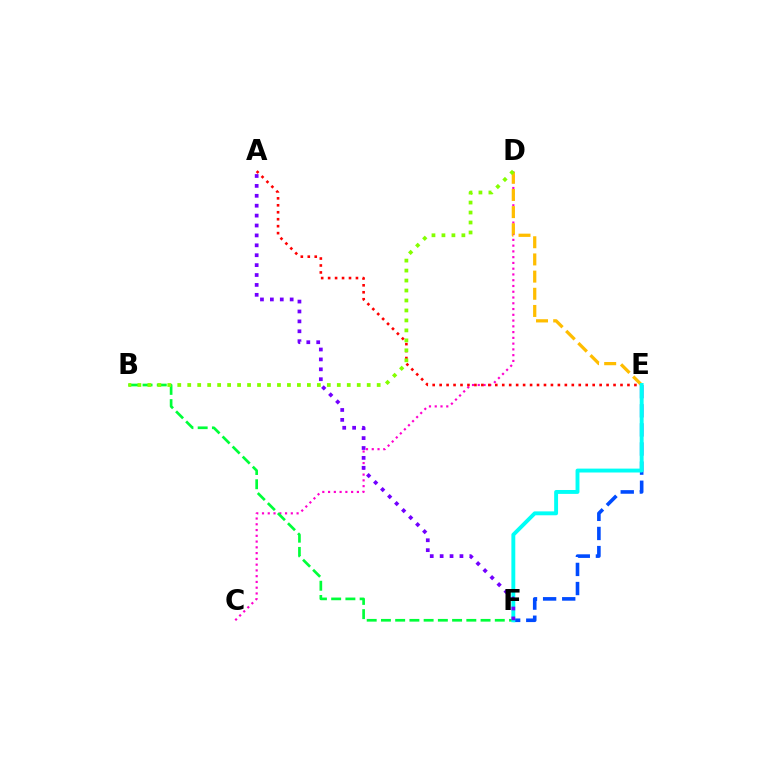{('C', 'D'): [{'color': '#ff00cf', 'line_style': 'dotted', 'thickness': 1.57}], ('A', 'E'): [{'color': '#ff0000', 'line_style': 'dotted', 'thickness': 1.89}], ('B', 'F'): [{'color': '#00ff39', 'line_style': 'dashed', 'thickness': 1.93}], ('D', 'E'): [{'color': '#ffbd00', 'line_style': 'dashed', 'thickness': 2.33}], ('E', 'F'): [{'color': '#004bff', 'line_style': 'dashed', 'thickness': 2.6}, {'color': '#00fff6', 'line_style': 'solid', 'thickness': 2.81}], ('B', 'D'): [{'color': '#84ff00', 'line_style': 'dotted', 'thickness': 2.71}], ('A', 'F'): [{'color': '#7200ff', 'line_style': 'dotted', 'thickness': 2.69}]}